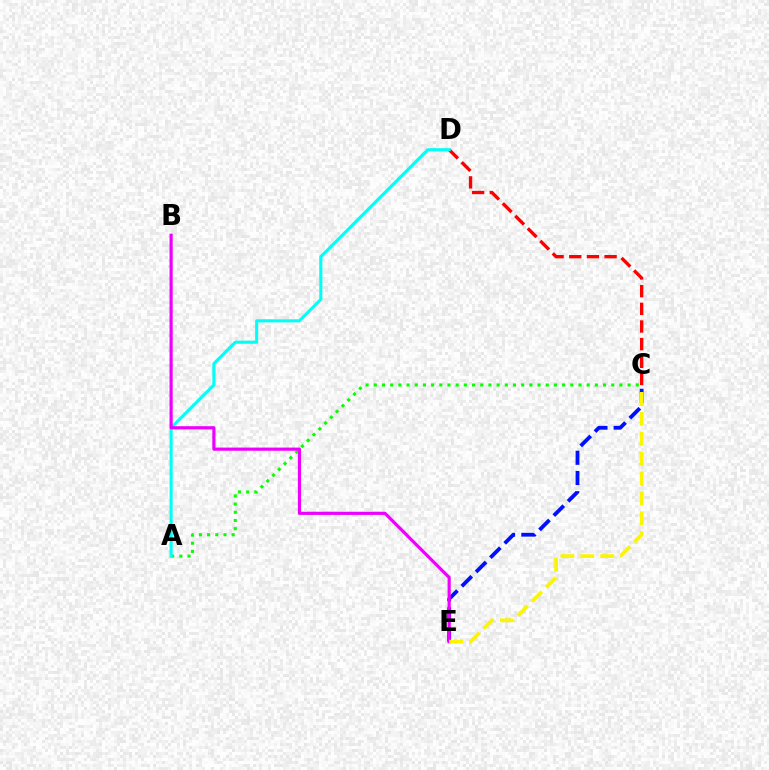{('A', 'C'): [{'color': '#08ff00', 'line_style': 'dotted', 'thickness': 2.22}], ('C', 'D'): [{'color': '#ff0000', 'line_style': 'dashed', 'thickness': 2.4}], ('C', 'E'): [{'color': '#0010ff', 'line_style': 'dashed', 'thickness': 2.75}, {'color': '#fcf500', 'line_style': 'dashed', 'thickness': 2.7}], ('A', 'D'): [{'color': '#00fff6', 'line_style': 'solid', 'thickness': 2.22}], ('B', 'E'): [{'color': '#ee00ff', 'line_style': 'solid', 'thickness': 2.29}]}